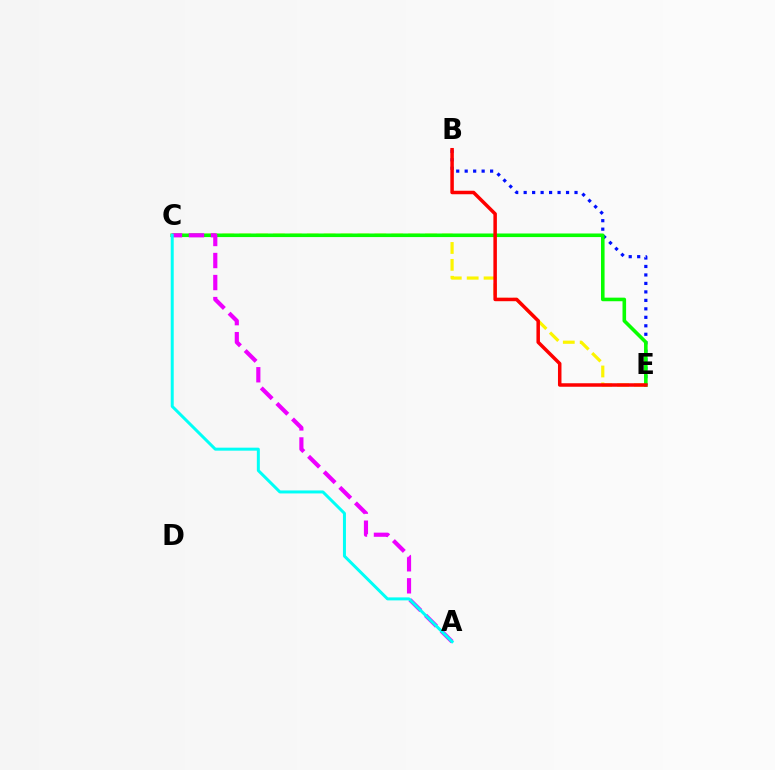{('B', 'E'): [{'color': '#0010ff', 'line_style': 'dotted', 'thickness': 2.3}, {'color': '#ff0000', 'line_style': 'solid', 'thickness': 2.52}], ('C', 'E'): [{'color': '#fcf500', 'line_style': 'dashed', 'thickness': 2.29}, {'color': '#08ff00', 'line_style': 'solid', 'thickness': 2.58}], ('A', 'C'): [{'color': '#ee00ff', 'line_style': 'dashed', 'thickness': 2.99}, {'color': '#00fff6', 'line_style': 'solid', 'thickness': 2.15}]}